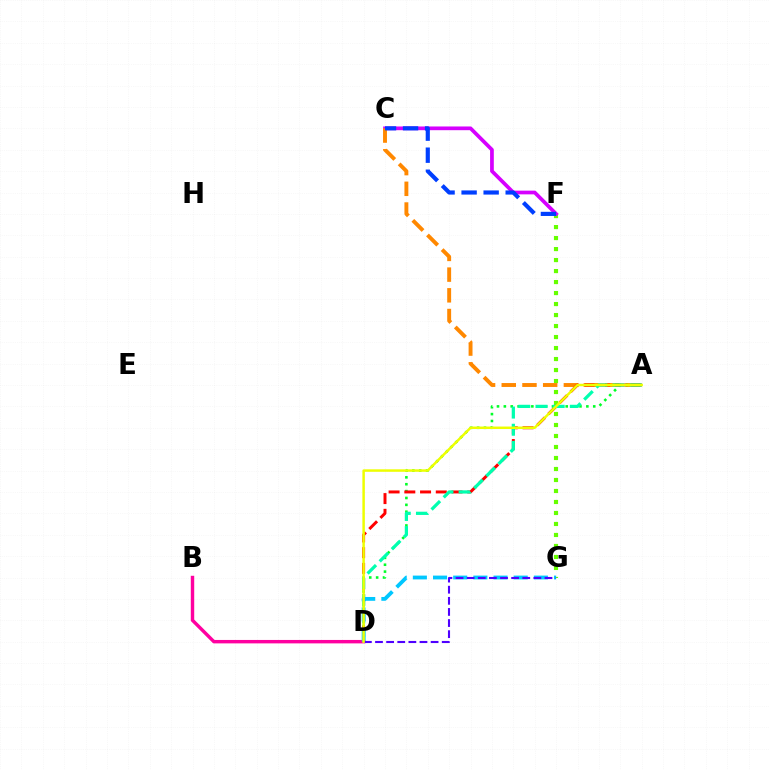{('F', 'G'): [{'color': '#66ff00', 'line_style': 'dotted', 'thickness': 2.99}], ('C', 'F'): [{'color': '#d600ff', 'line_style': 'solid', 'thickness': 2.68}, {'color': '#003fff', 'line_style': 'dashed', 'thickness': 2.99}], ('A', 'C'): [{'color': '#ff8800', 'line_style': 'dashed', 'thickness': 2.81}], ('A', 'D'): [{'color': '#00ff27', 'line_style': 'dotted', 'thickness': 1.87}, {'color': '#ff0000', 'line_style': 'dashed', 'thickness': 2.14}, {'color': '#00ffaf', 'line_style': 'dashed', 'thickness': 2.33}, {'color': '#eeff00', 'line_style': 'solid', 'thickness': 1.79}], ('B', 'D'): [{'color': '#ff00a0', 'line_style': 'solid', 'thickness': 2.47}], ('D', 'G'): [{'color': '#00c7ff', 'line_style': 'dashed', 'thickness': 2.74}, {'color': '#4f00ff', 'line_style': 'dashed', 'thickness': 1.51}]}